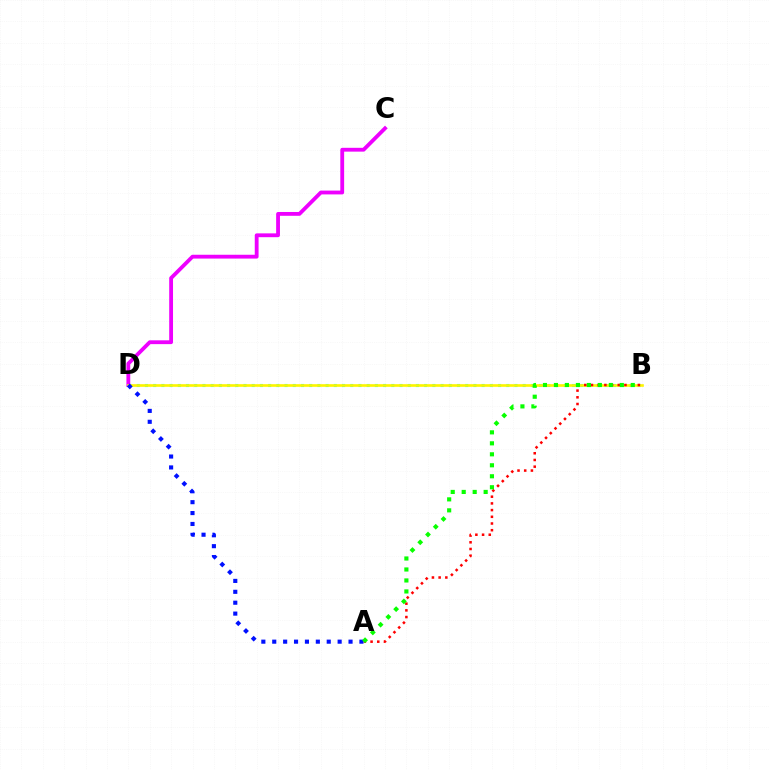{('B', 'D'): [{'color': '#00fff6', 'line_style': 'dotted', 'thickness': 2.23}, {'color': '#fcf500', 'line_style': 'solid', 'thickness': 1.9}], ('C', 'D'): [{'color': '#ee00ff', 'line_style': 'solid', 'thickness': 2.75}], ('A', 'B'): [{'color': '#ff0000', 'line_style': 'dotted', 'thickness': 1.82}, {'color': '#08ff00', 'line_style': 'dotted', 'thickness': 2.98}], ('A', 'D'): [{'color': '#0010ff', 'line_style': 'dotted', 'thickness': 2.96}]}